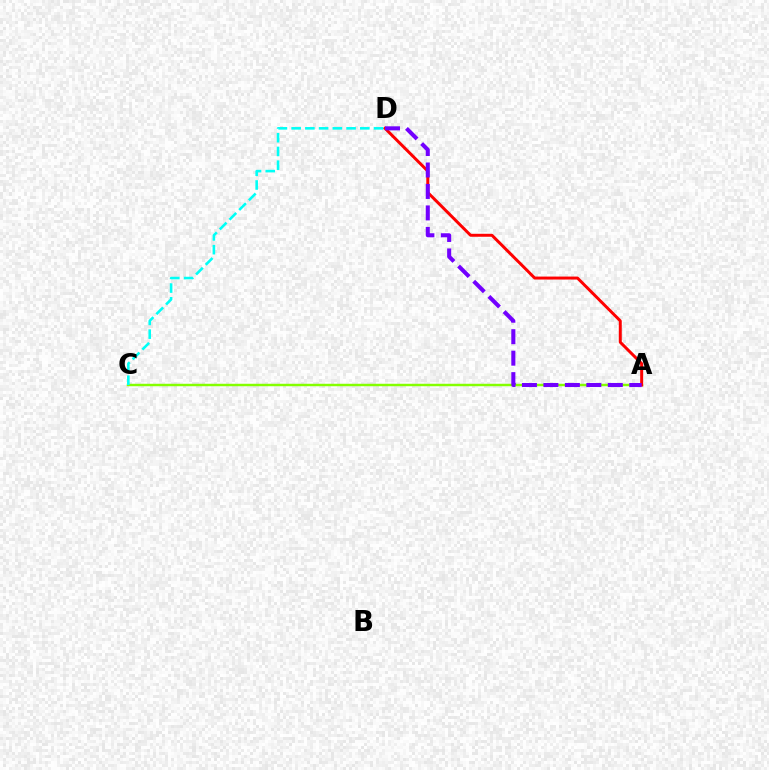{('A', 'C'): [{'color': '#84ff00', 'line_style': 'solid', 'thickness': 1.77}], ('A', 'D'): [{'color': '#ff0000', 'line_style': 'solid', 'thickness': 2.14}, {'color': '#7200ff', 'line_style': 'dashed', 'thickness': 2.92}], ('C', 'D'): [{'color': '#00fff6', 'line_style': 'dashed', 'thickness': 1.87}]}